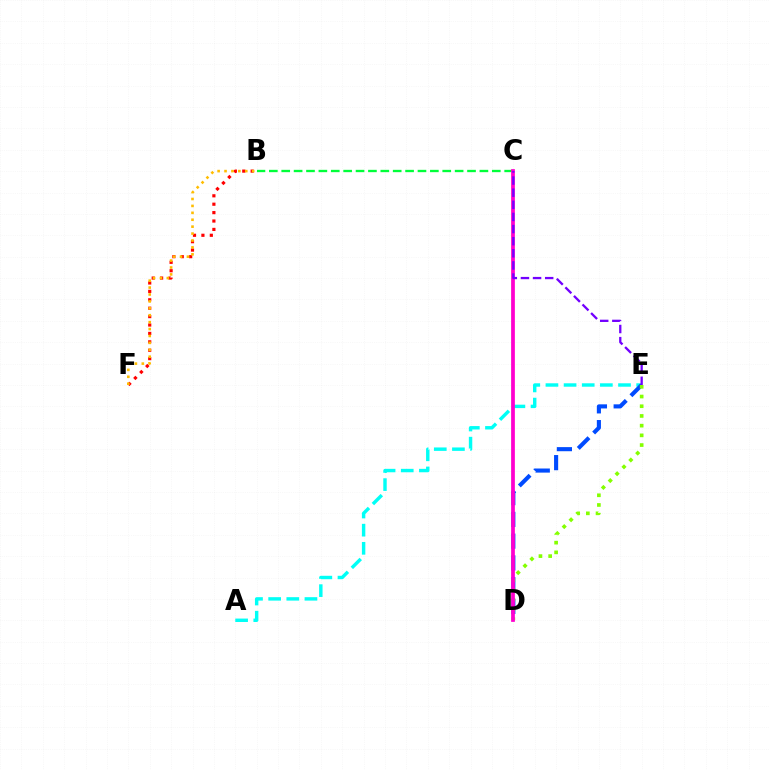{('A', 'E'): [{'color': '#00fff6', 'line_style': 'dashed', 'thickness': 2.46}], ('B', 'F'): [{'color': '#ff0000', 'line_style': 'dotted', 'thickness': 2.28}, {'color': '#ffbd00', 'line_style': 'dotted', 'thickness': 1.88}], ('D', 'E'): [{'color': '#004bff', 'line_style': 'dashed', 'thickness': 2.96}, {'color': '#84ff00', 'line_style': 'dotted', 'thickness': 2.64}], ('B', 'C'): [{'color': '#00ff39', 'line_style': 'dashed', 'thickness': 1.68}], ('C', 'D'): [{'color': '#ff00cf', 'line_style': 'solid', 'thickness': 2.69}], ('C', 'E'): [{'color': '#7200ff', 'line_style': 'dashed', 'thickness': 1.65}]}